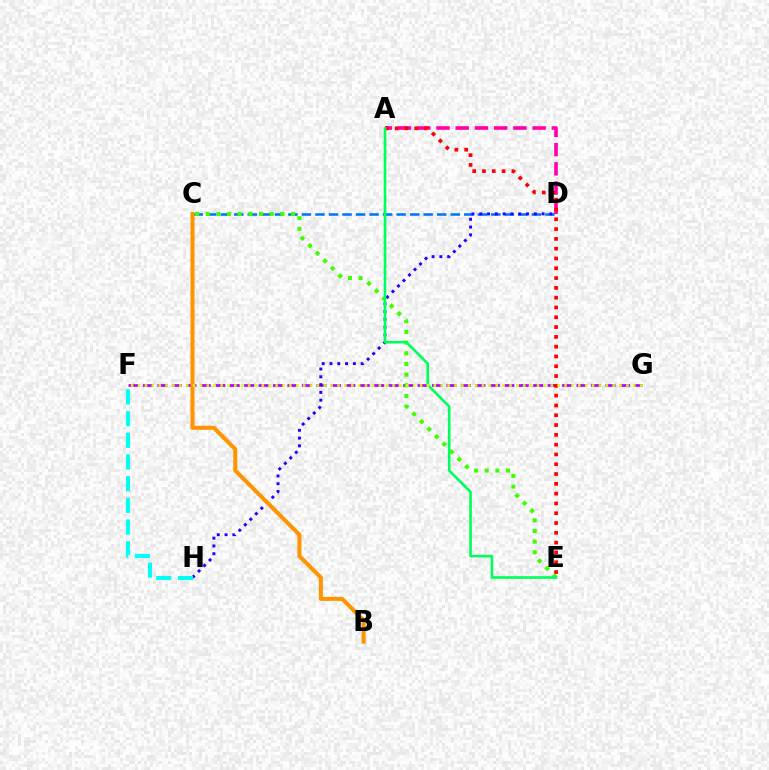{('F', 'G'): [{'color': '#b900ff', 'line_style': 'dashed', 'thickness': 1.96}, {'color': '#d1ff00', 'line_style': 'dotted', 'thickness': 1.87}], ('C', 'D'): [{'color': '#0074ff', 'line_style': 'dashed', 'thickness': 1.84}], ('A', 'D'): [{'color': '#ff00ac', 'line_style': 'dashed', 'thickness': 2.61}], ('C', 'E'): [{'color': '#3dff00', 'line_style': 'dotted', 'thickness': 2.9}], ('D', 'H'): [{'color': '#2500ff', 'line_style': 'dotted', 'thickness': 2.12}], ('A', 'E'): [{'color': '#ff0000', 'line_style': 'dotted', 'thickness': 2.66}, {'color': '#00ff5c', 'line_style': 'solid', 'thickness': 1.89}], ('B', 'C'): [{'color': '#ff9400', 'line_style': 'solid', 'thickness': 2.91}], ('F', 'H'): [{'color': '#00fff6', 'line_style': 'dashed', 'thickness': 2.94}]}